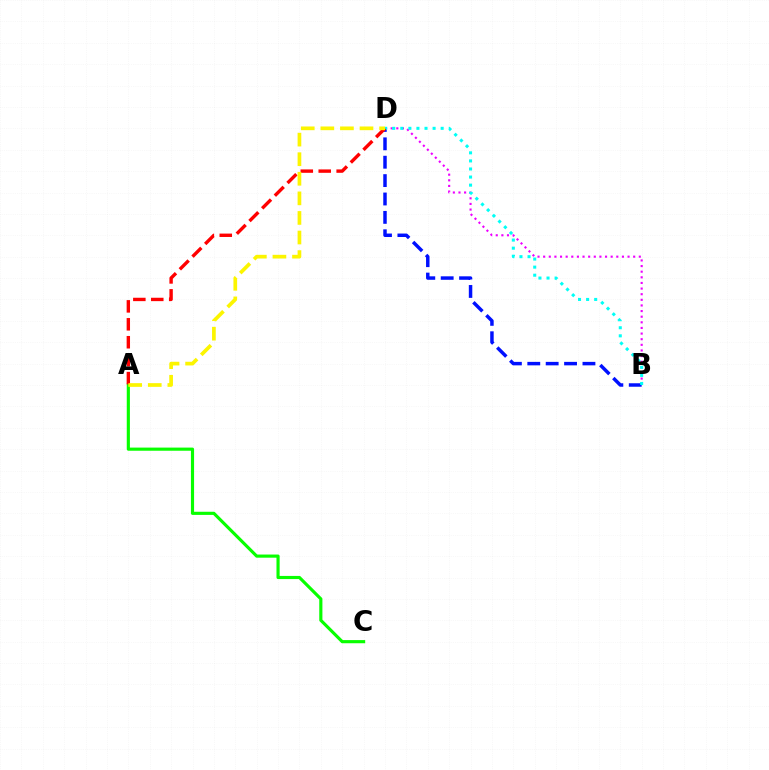{('B', 'D'): [{'color': '#ee00ff', 'line_style': 'dotted', 'thickness': 1.53}, {'color': '#0010ff', 'line_style': 'dashed', 'thickness': 2.5}, {'color': '#00fff6', 'line_style': 'dotted', 'thickness': 2.19}], ('A', 'C'): [{'color': '#08ff00', 'line_style': 'solid', 'thickness': 2.27}], ('A', 'D'): [{'color': '#ff0000', 'line_style': 'dashed', 'thickness': 2.44}, {'color': '#fcf500', 'line_style': 'dashed', 'thickness': 2.66}]}